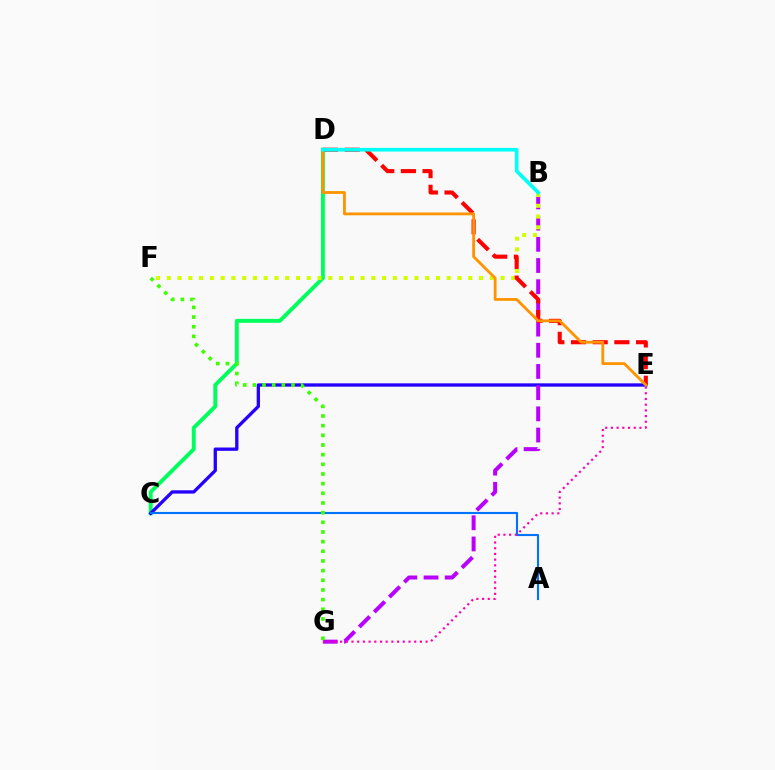{('C', 'D'): [{'color': '#00ff5c', 'line_style': 'solid', 'thickness': 2.82}], ('C', 'E'): [{'color': '#2500ff', 'line_style': 'solid', 'thickness': 2.38}], ('B', 'G'): [{'color': '#b900ff', 'line_style': 'dashed', 'thickness': 2.88}], ('A', 'C'): [{'color': '#0074ff', 'line_style': 'solid', 'thickness': 1.53}], ('B', 'F'): [{'color': '#d1ff00', 'line_style': 'dotted', 'thickness': 2.93}], ('E', 'G'): [{'color': '#ff00ac', 'line_style': 'dotted', 'thickness': 1.55}], ('D', 'E'): [{'color': '#ff0000', 'line_style': 'dashed', 'thickness': 2.95}, {'color': '#ff9400', 'line_style': 'solid', 'thickness': 2.02}], ('B', 'D'): [{'color': '#00fff6', 'line_style': 'solid', 'thickness': 2.63}], ('F', 'G'): [{'color': '#3dff00', 'line_style': 'dotted', 'thickness': 2.63}]}